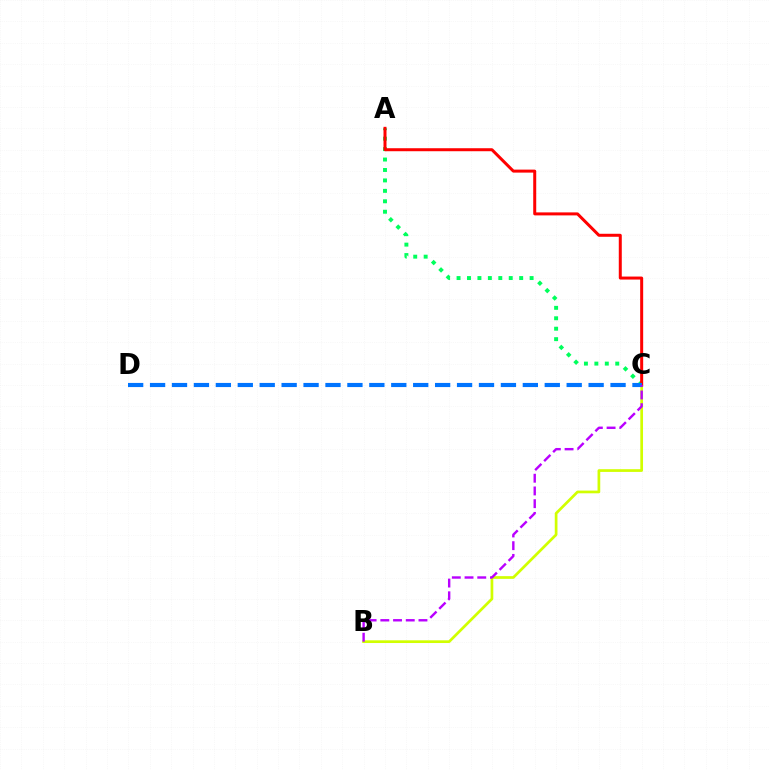{('B', 'C'): [{'color': '#d1ff00', 'line_style': 'solid', 'thickness': 1.95}, {'color': '#b900ff', 'line_style': 'dashed', 'thickness': 1.73}], ('A', 'C'): [{'color': '#00ff5c', 'line_style': 'dotted', 'thickness': 2.84}, {'color': '#ff0000', 'line_style': 'solid', 'thickness': 2.16}], ('C', 'D'): [{'color': '#0074ff', 'line_style': 'dashed', 'thickness': 2.98}]}